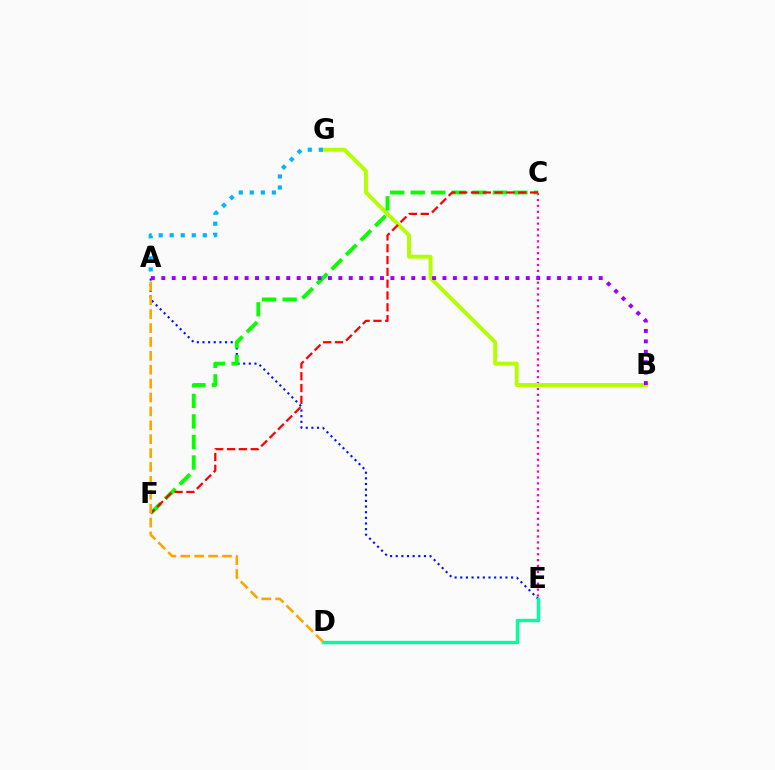{('C', 'E'): [{'color': '#ff00bd', 'line_style': 'dotted', 'thickness': 1.6}], ('A', 'E'): [{'color': '#0010ff', 'line_style': 'dotted', 'thickness': 1.53}], ('B', 'G'): [{'color': '#b3ff00', 'line_style': 'solid', 'thickness': 2.82}], ('C', 'F'): [{'color': '#08ff00', 'line_style': 'dashed', 'thickness': 2.79}, {'color': '#ff0000', 'line_style': 'dashed', 'thickness': 1.6}], ('A', 'G'): [{'color': '#00b5ff', 'line_style': 'dotted', 'thickness': 3.0}], ('D', 'E'): [{'color': '#00ff9d', 'line_style': 'solid', 'thickness': 2.42}], ('A', 'B'): [{'color': '#9b00ff', 'line_style': 'dotted', 'thickness': 2.83}], ('A', 'D'): [{'color': '#ffa500', 'line_style': 'dashed', 'thickness': 1.89}]}